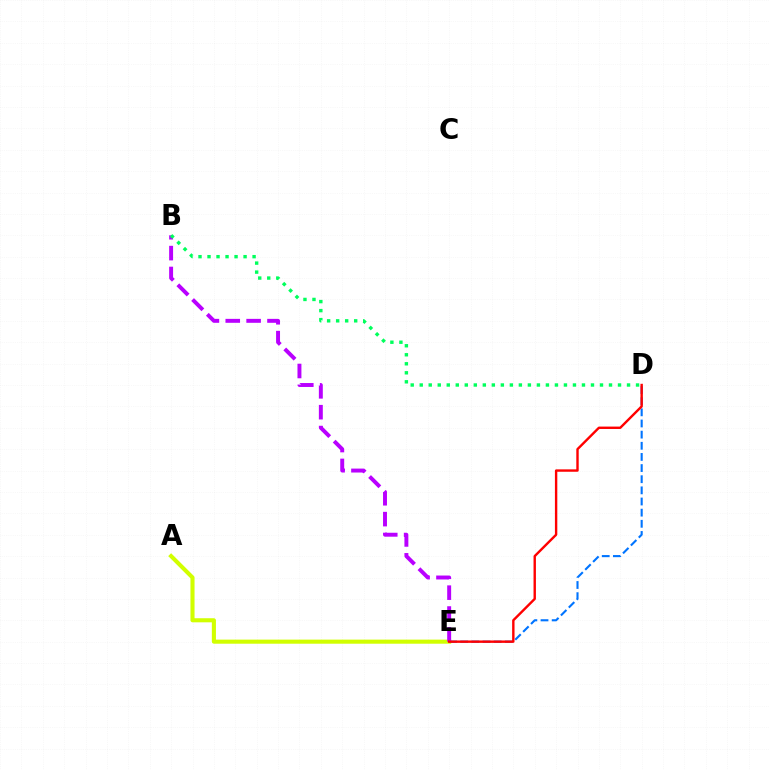{('A', 'E'): [{'color': '#d1ff00', 'line_style': 'solid', 'thickness': 2.94}], ('D', 'E'): [{'color': '#0074ff', 'line_style': 'dashed', 'thickness': 1.51}, {'color': '#ff0000', 'line_style': 'solid', 'thickness': 1.73}], ('B', 'E'): [{'color': '#b900ff', 'line_style': 'dashed', 'thickness': 2.83}], ('B', 'D'): [{'color': '#00ff5c', 'line_style': 'dotted', 'thickness': 2.45}]}